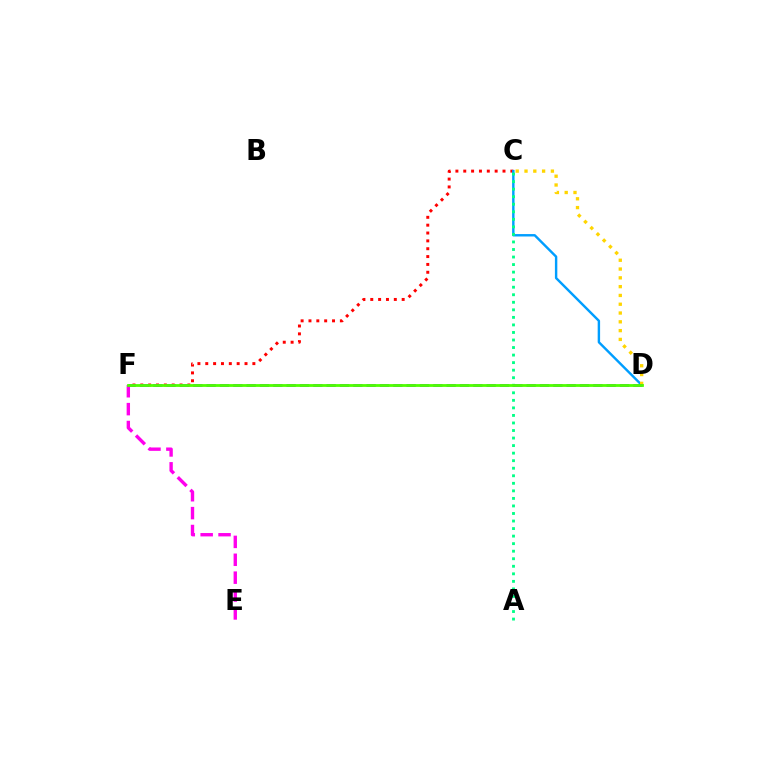{('C', 'F'): [{'color': '#ff0000', 'line_style': 'dotted', 'thickness': 2.13}], ('C', 'D'): [{'color': '#009eff', 'line_style': 'solid', 'thickness': 1.74}, {'color': '#ffd500', 'line_style': 'dotted', 'thickness': 2.39}], ('E', 'F'): [{'color': '#ff00ed', 'line_style': 'dashed', 'thickness': 2.43}], ('A', 'C'): [{'color': '#00ff86', 'line_style': 'dotted', 'thickness': 2.05}], ('D', 'F'): [{'color': '#3700ff', 'line_style': 'dashed', 'thickness': 1.81}, {'color': '#4fff00', 'line_style': 'solid', 'thickness': 2.01}]}